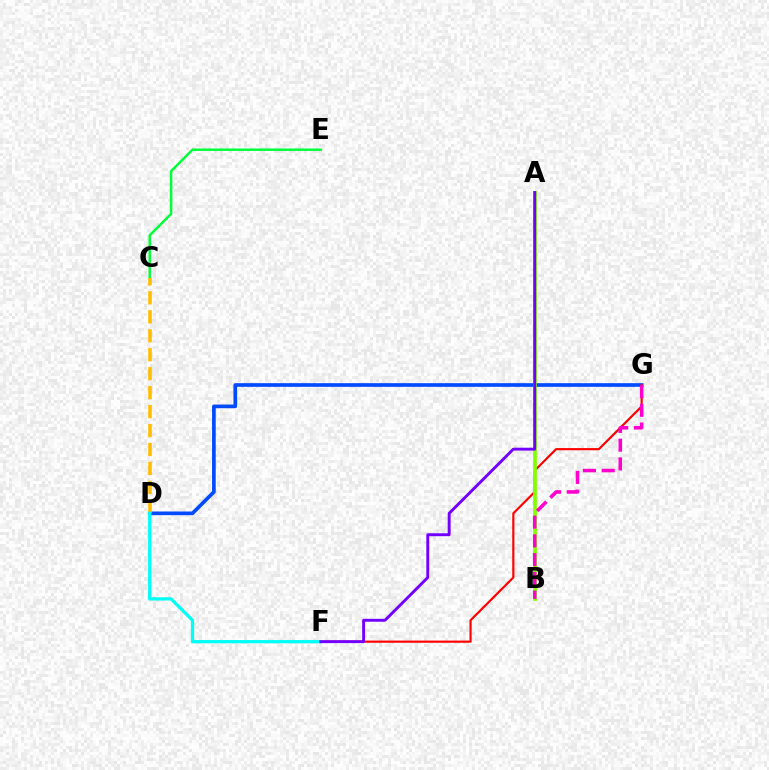{('D', 'G'): [{'color': '#004bff', 'line_style': 'solid', 'thickness': 2.64}], ('F', 'G'): [{'color': '#ff0000', 'line_style': 'solid', 'thickness': 1.56}], ('C', 'E'): [{'color': '#00ff39', 'line_style': 'solid', 'thickness': 1.77}], ('A', 'B'): [{'color': '#84ff00', 'line_style': 'solid', 'thickness': 2.69}], ('C', 'D'): [{'color': '#ffbd00', 'line_style': 'dashed', 'thickness': 2.58}], ('B', 'G'): [{'color': '#ff00cf', 'line_style': 'dashed', 'thickness': 2.55}], ('D', 'F'): [{'color': '#00fff6', 'line_style': 'solid', 'thickness': 2.34}], ('A', 'F'): [{'color': '#7200ff', 'line_style': 'solid', 'thickness': 2.09}]}